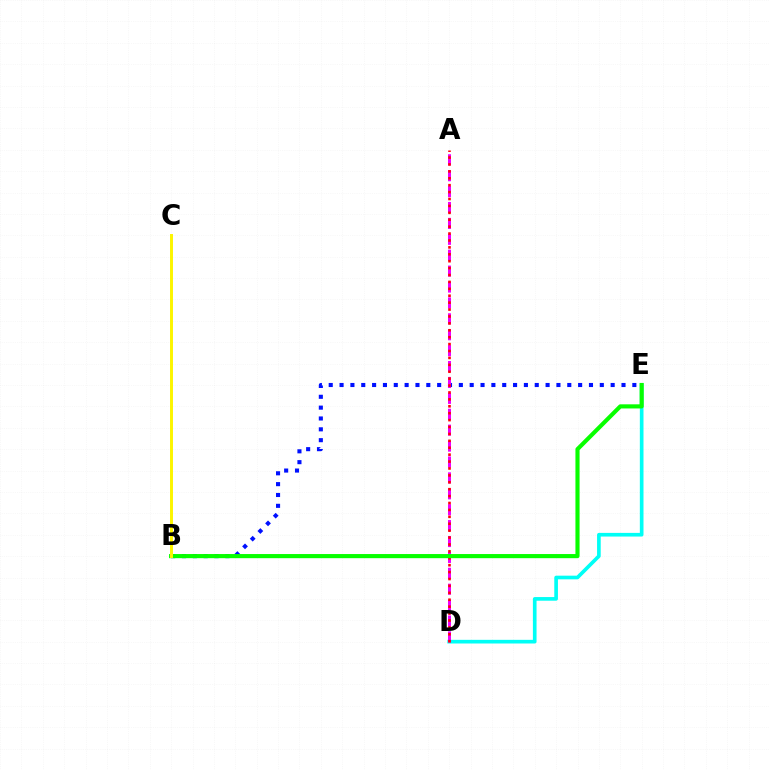{('D', 'E'): [{'color': '#00fff6', 'line_style': 'solid', 'thickness': 2.64}], ('B', 'E'): [{'color': '#0010ff', 'line_style': 'dotted', 'thickness': 2.95}, {'color': '#08ff00', 'line_style': 'solid', 'thickness': 2.98}], ('A', 'D'): [{'color': '#ee00ff', 'line_style': 'dashed', 'thickness': 2.16}, {'color': '#ff0000', 'line_style': 'dotted', 'thickness': 1.88}], ('B', 'C'): [{'color': '#fcf500', 'line_style': 'solid', 'thickness': 2.13}]}